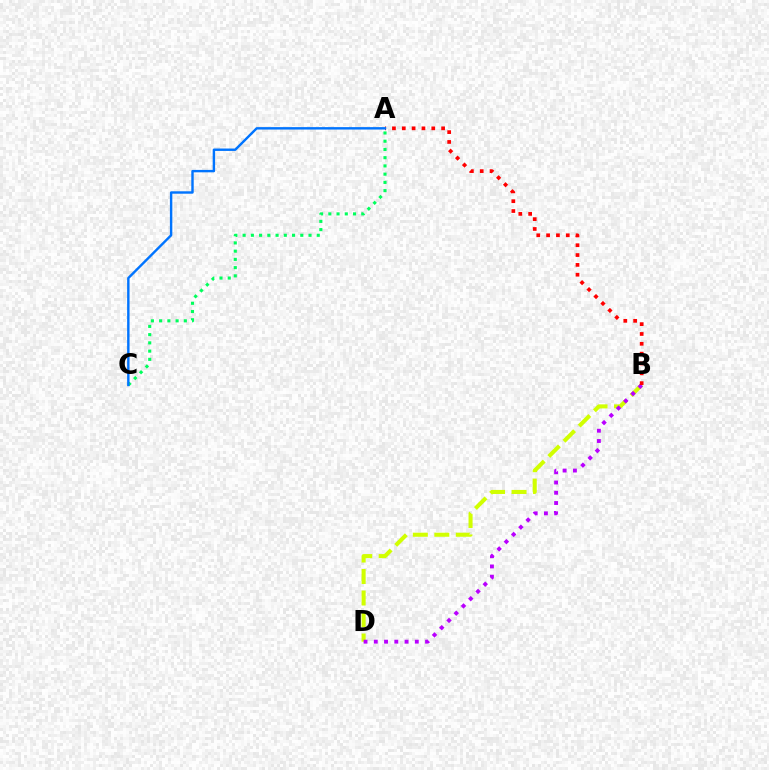{('A', 'C'): [{'color': '#00ff5c', 'line_style': 'dotted', 'thickness': 2.24}, {'color': '#0074ff', 'line_style': 'solid', 'thickness': 1.74}], ('B', 'D'): [{'color': '#d1ff00', 'line_style': 'dashed', 'thickness': 2.92}, {'color': '#b900ff', 'line_style': 'dotted', 'thickness': 2.79}], ('A', 'B'): [{'color': '#ff0000', 'line_style': 'dotted', 'thickness': 2.67}]}